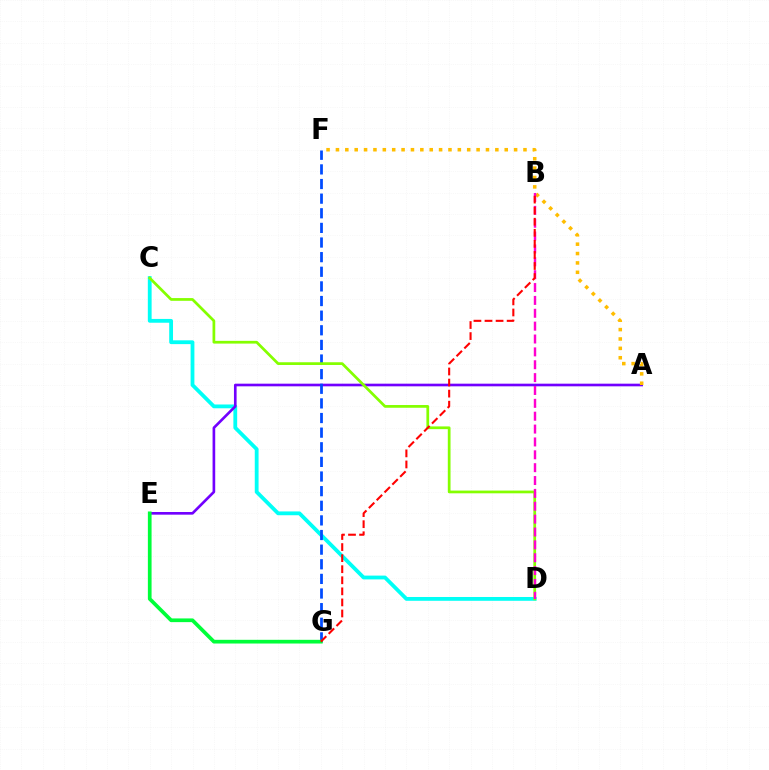{('C', 'D'): [{'color': '#00fff6', 'line_style': 'solid', 'thickness': 2.73}, {'color': '#84ff00', 'line_style': 'solid', 'thickness': 1.97}], ('A', 'E'): [{'color': '#7200ff', 'line_style': 'solid', 'thickness': 1.91}], ('A', 'F'): [{'color': '#ffbd00', 'line_style': 'dotted', 'thickness': 2.55}], ('F', 'G'): [{'color': '#004bff', 'line_style': 'dashed', 'thickness': 1.99}], ('E', 'G'): [{'color': '#00ff39', 'line_style': 'solid', 'thickness': 2.67}], ('B', 'D'): [{'color': '#ff00cf', 'line_style': 'dashed', 'thickness': 1.75}], ('B', 'G'): [{'color': '#ff0000', 'line_style': 'dashed', 'thickness': 1.5}]}